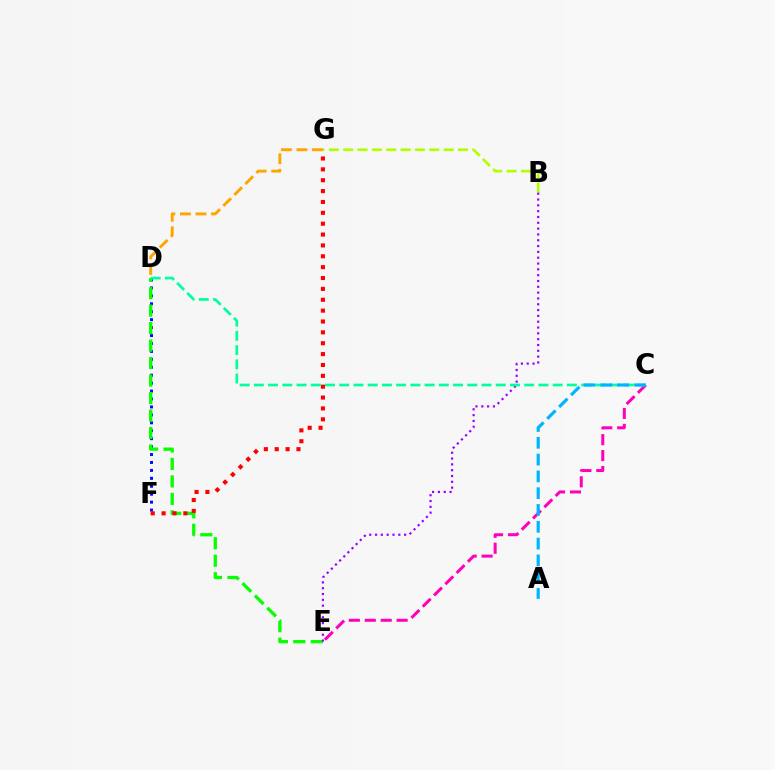{('B', 'G'): [{'color': '#b3ff00', 'line_style': 'dashed', 'thickness': 1.95}], ('C', 'E'): [{'color': '#ff00bd', 'line_style': 'dashed', 'thickness': 2.16}], ('D', 'G'): [{'color': '#ffa500', 'line_style': 'dashed', 'thickness': 2.11}], ('D', 'F'): [{'color': '#0010ff', 'line_style': 'dotted', 'thickness': 2.16}], ('D', 'E'): [{'color': '#08ff00', 'line_style': 'dashed', 'thickness': 2.37}], ('B', 'E'): [{'color': '#9b00ff', 'line_style': 'dotted', 'thickness': 1.58}], ('F', 'G'): [{'color': '#ff0000', 'line_style': 'dotted', 'thickness': 2.95}], ('C', 'D'): [{'color': '#00ff9d', 'line_style': 'dashed', 'thickness': 1.93}], ('A', 'C'): [{'color': '#00b5ff', 'line_style': 'dashed', 'thickness': 2.28}]}